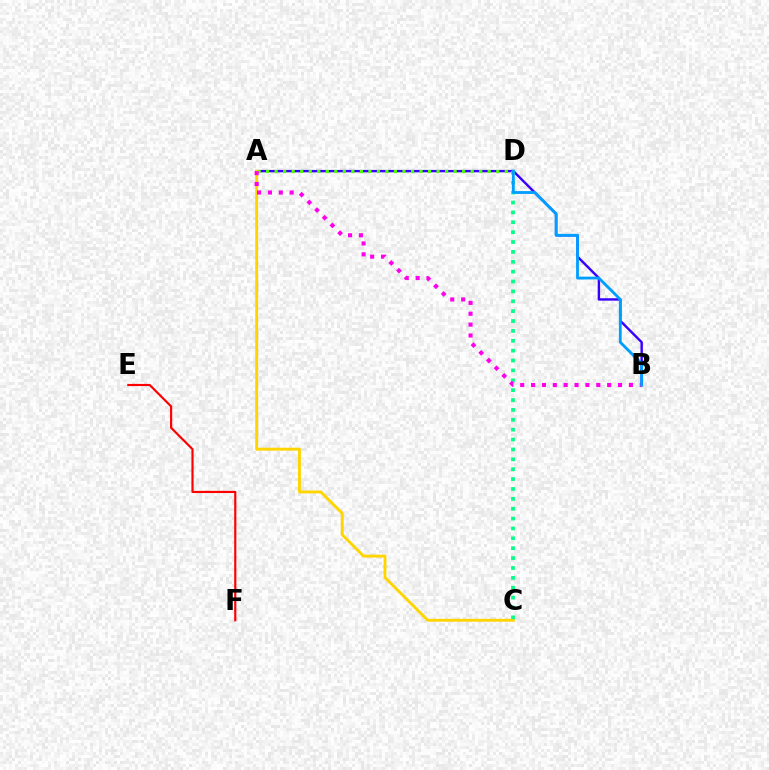{('A', 'B'): [{'color': '#3700ff', 'line_style': 'solid', 'thickness': 1.73}, {'color': '#ff00ed', 'line_style': 'dotted', 'thickness': 2.95}], ('A', 'D'): [{'color': '#4fff00', 'line_style': 'dotted', 'thickness': 2.32}], ('A', 'C'): [{'color': '#ffd500', 'line_style': 'solid', 'thickness': 2.09}], ('C', 'D'): [{'color': '#00ff86', 'line_style': 'dotted', 'thickness': 2.68}], ('B', 'D'): [{'color': '#009eff', 'line_style': 'solid', 'thickness': 2.03}], ('E', 'F'): [{'color': '#ff0000', 'line_style': 'solid', 'thickness': 1.56}]}